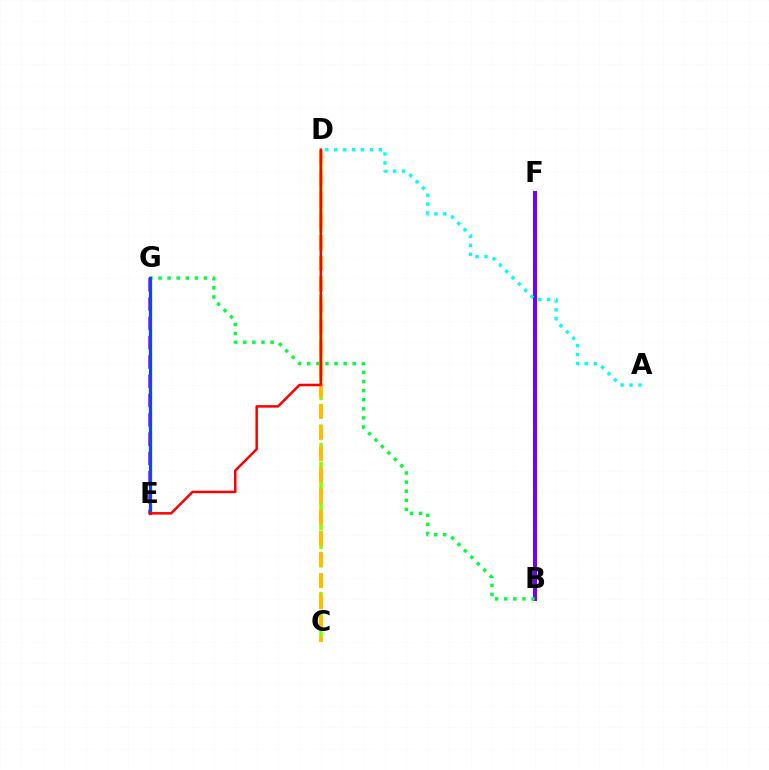{('B', 'F'): [{'color': '#7200ff', 'line_style': 'solid', 'thickness': 2.88}], ('C', 'D'): [{'color': '#84ff00', 'line_style': 'dashed', 'thickness': 2.53}, {'color': '#ffbd00', 'line_style': 'dashed', 'thickness': 2.87}], ('B', 'G'): [{'color': '#00ff39', 'line_style': 'dotted', 'thickness': 2.47}], ('E', 'G'): [{'color': '#ff00cf', 'line_style': 'dashed', 'thickness': 2.62}, {'color': '#004bff', 'line_style': 'solid', 'thickness': 2.34}], ('D', 'E'): [{'color': '#ff0000', 'line_style': 'solid', 'thickness': 1.8}], ('A', 'D'): [{'color': '#00fff6', 'line_style': 'dotted', 'thickness': 2.43}]}